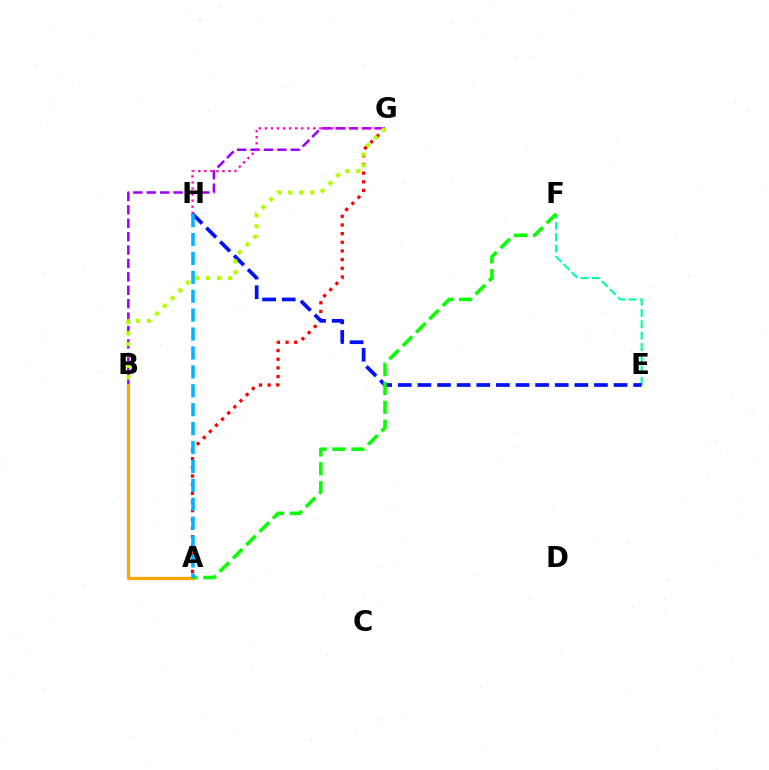{('B', 'G'): [{'color': '#9b00ff', 'line_style': 'dashed', 'thickness': 1.82}, {'color': '#b3ff00', 'line_style': 'dotted', 'thickness': 2.98}], ('E', 'F'): [{'color': '#00ff9d', 'line_style': 'dashed', 'thickness': 1.54}], ('G', 'H'): [{'color': '#ff00bd', 'line_style': 'dotted', 'thickness': 1.64}], ('A', 'G'): [{'color': '#ff0000', 'line_style': 'dotted', 'thickness': 2.36}], ('A', 'B'): [{'color': '#ffa500', 'line_style': 'solid', 'thickness': 2.32}], ('E', 'H'): [{'color': '#0010ff', 'line_style': 'dashed', 'thickness': 2.67}], ('A', 'F'): [{'color': '#08ff00', 'line_style': 'dashed', 'thickness': 2.56}], ('A', 'H'): [{'color': '#00b5ff', 'line_style': 'dashed', 'thickness': 2.57}]}